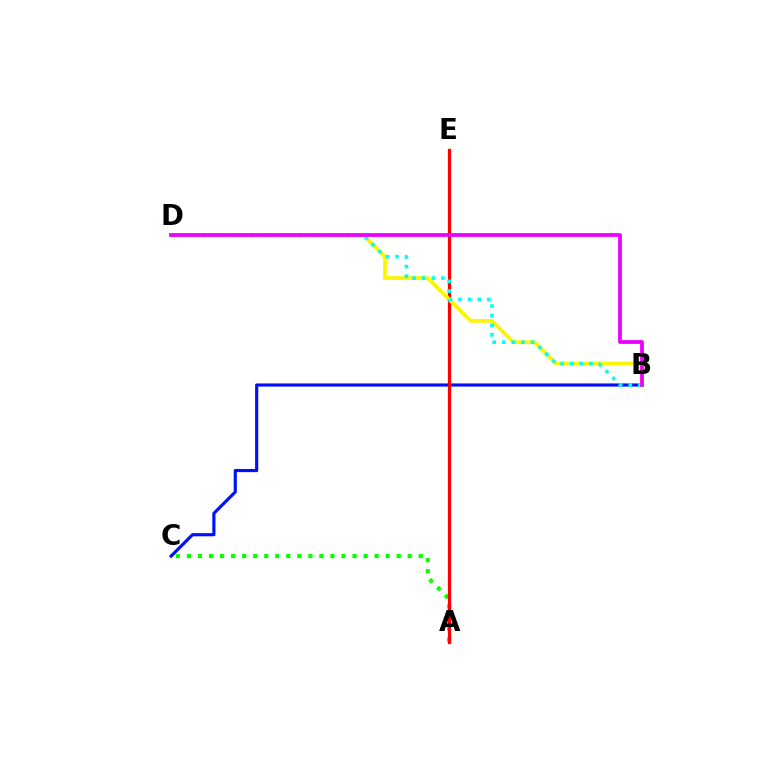{('B', 'C'): [{'color': '#0010ff', 'line_style': 'solid', 'thickness': 2.26}], ('A', 'C'): [{'color': '#08ff00', 'line_style': 'dotted', 'thickness': 3.0}], ('A', 'E'): [{'color': '#ff0000', 'line_style': 'solid', 'thickness': 2.32}], ('B', 'D'): [{'color': '#fcf500', 'line_style': 'solid', 'thickness': 2.7}, {'color': '#00fff6', 'line_style': 'dotted', 'thickness': 2.61}, {'color': '#ee00ff', 'line_style': 'solid', 'thickness': 2.72}]}